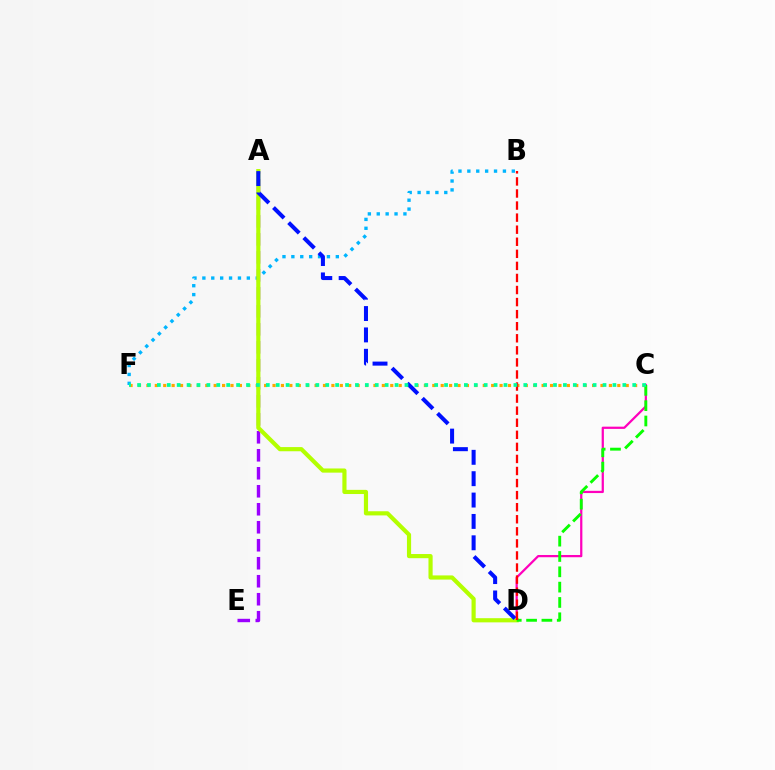{('C', 'D'): [{'color': '#ff00bd', 'line_style': 'solid', 'thickness': 1.61}, {'color': '#08ff00', 'line_style': 'dashed', 'thickness': 2.08}], ('B', 'F'): [{'color': '#00b5ff', 'line_style': 'dotted', 'thickness': 2.42}], ('A', 'E'): [{'color': '#9b00ff', 'line_style': 'dashed', 'thickness': 2.44}], ('A', 'D'): [{'color': '#b3ff00', 'line_style': 'solid', 'thickness': 3.0}, {'color': '#0010ff', 'line_style': 'dashed', 'thickness': 2.9}], ('C', 'F'): [{'color': '#ffa500', 'line_style': 'dotted', 'thickness': 2.28}, {'color': '#00ff9d', 'line_style': 'dotted', 'thickness': 2.69}], ('B', 'D'): [{'color': '#ff0000', 'line_style': 'dashed', 'thickness': 1.64}]}